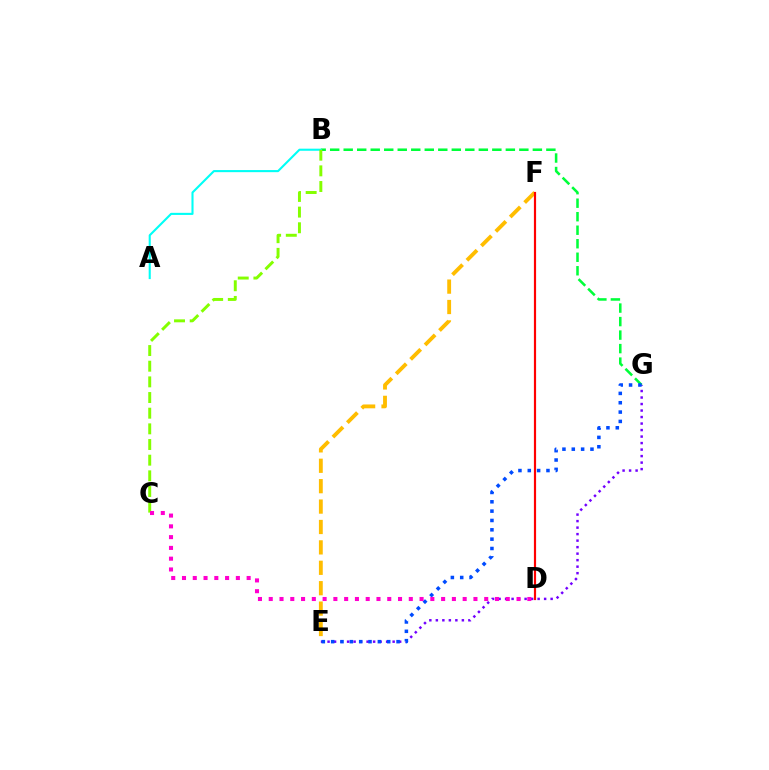{('B', 'G'): [{'color': '#00ff39', 'line_style': 'dashed', 'thickness': 1.84}], ('E', 'G'): [{'color': '#7200ff', 'line_style': 'dotted', 'thickness': 1.77}, {'color': '#004bff', 'line_style': 'dotted', 'thickness': 2.54}], ('A', 'B'): [{'color': '#00fff6', 'line_style': 'solid', 'thickness': 1.51}], ('B', 'C'): [{'color': '#84ff00', 'line_style': 'dashed', 'thickness': 2.13}], ('E', 'F'): [{'color': '#ffbd00', 'line_style': 'dashed', 'thickness': 2.77}], ('D', 'F'): [{'color': '#ff0000', 'line_style': 'solid', 'thickness': 1.58}], ('C', 'D'): [{'color': '#ff00cf', 'line_style': 'dotted', 'thickness': 2.93}]}